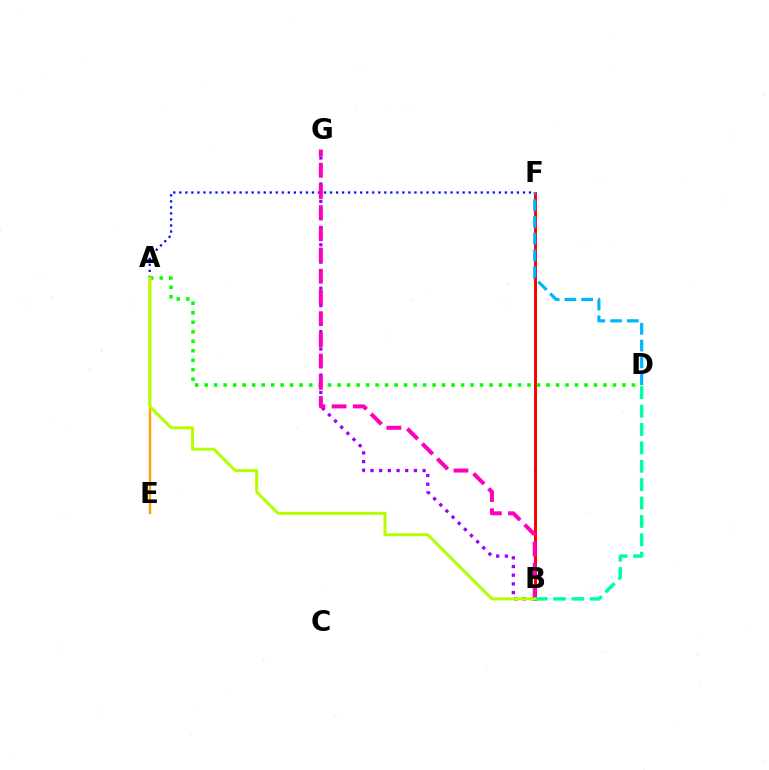{('B', 'F'): [{'color': '#ff0000', 'line_style': 'solid', 'thickness': 2.14}], ('B', 'G'): [{'color': '#9b00ff', 'line_style': 'dotted', 'thickness': 2.36}, {'color': '#ff00bd', 'line_style': 'dashed', 'thickness': 2.88}], ('A', 'F'): [{'color': '#0010ff', 'line_style': 'dotted', 'thickness': 1.64}], ('A', 'D'): [{'color': '#08ff00', 'line_style': 'dotted', 'thickness': 2.58}], ('D', 'F'): [{'color': '#00b5ff', 'line_style': 'dashed', 'thickness': 2.28}], ('A', 'E'): [{'color': '#ffa500', 'line_style': 'solid', 'thickness': 1.75}], ('B', 'D'): [{'color': '#00ff9d', 'line_style': 'dashed', 'thickness': 2.5}], ('A', 'B'): [{'color': '#b3ff00', 'line_style': 'solid', 'thickness': 2.15}]}